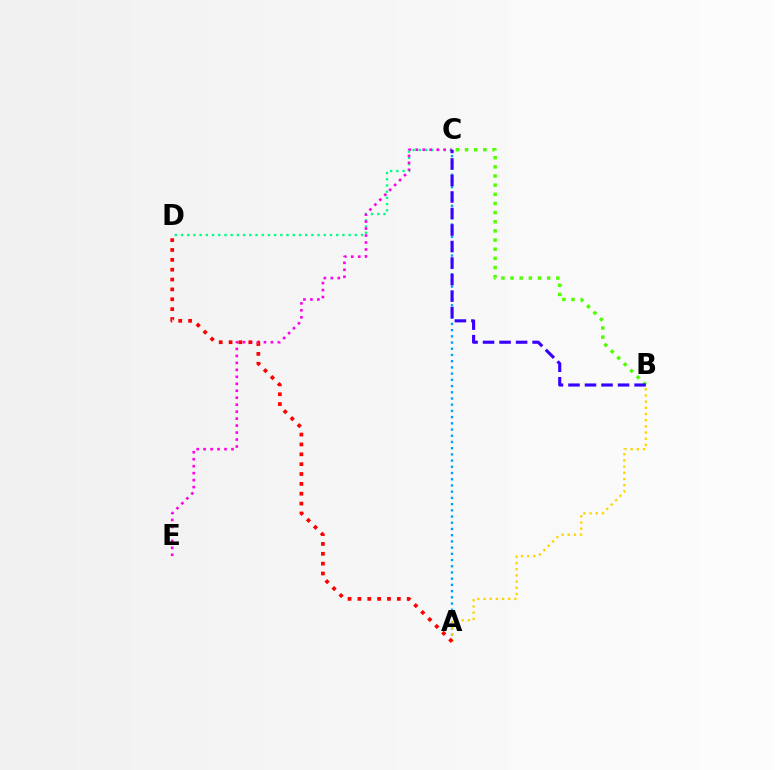{('C', 'D'): [{'color': '#00ff86', 'line_style': 'dotted', 'thickness': 1.69}], ('A', 'C'): [{'color': '#009eff', 'line_style': 'dotted', 'thickness': 1.69}], ('B', 'C'): [{'color': '#4fff00', 'line_style': 'dotted', 'thickness': 2.49}, {'color': '#3700ff', 'line_style': 'dashed', 'thickness': 2.24}], ('C', 'E'): [{'color': '#ff00ed', 'line_style': 'dotted', 'thickness': 1.89}], ('A', 'B'): [{'color': '#ffd500', 'line_style': 'dotted', 'thickness': 1.68}], ('A', 'D'): [{'color': '#ff0000', 'line_style': 'dotted', 'thickness': 2.68}]}